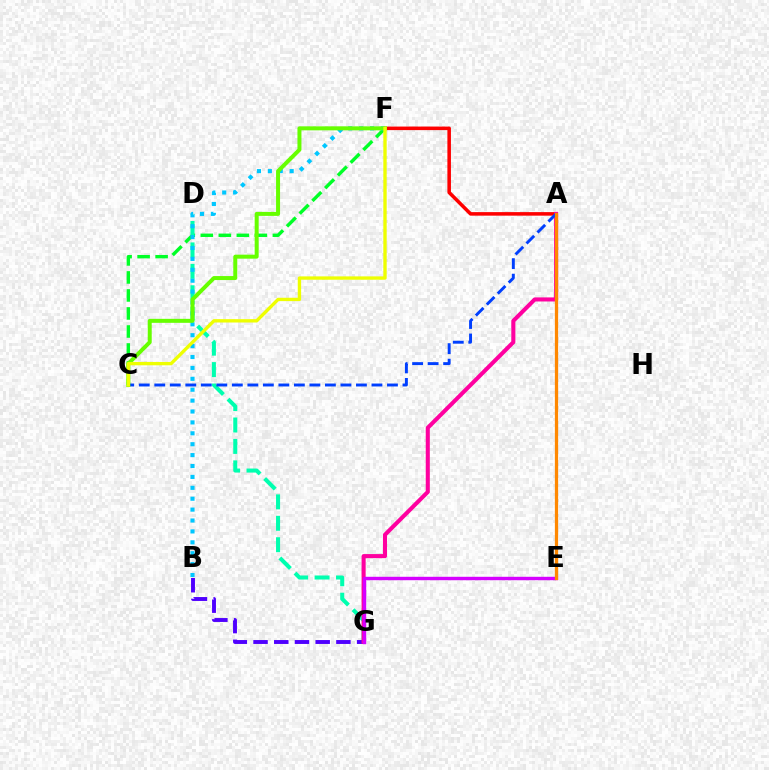{('C', 'F'): [{'color': '#00ff27', 'line_style': 'dashed', 'thickness': 2.45}, {'color': '#66ff00', 'line_style': 'solid', 'thickness': 2.87}, {'color': '#eeff00', 'line_style': 'solid', 'thickness': 2.42}], ('A', 'F'): [{'color': '#ff0000', 'line_style': 'solid', 'thickness': 2.55}], ('D', 'G'): [{'color': '#00ffaf', 'line_style': 'dashed', 'thickness': 2.91}], ('B', 'G'): [{'color': '#4f00ff', 'line_style': 'dashed', 'thickness': 2.81}], ('B', 'F'): [{'color': '#00c7ff', 'line_style': 'dotted', 'thickness': 2.96}], ('A', 'G'): [{'color': '#ff00a0', 'line_style': 'solid', 'thickness': 2.93}], ('A', 'C'): [{'color': '#003fff', 'line_style': 'dashed', 'thickness': 2.11}], ('E', 'G'): [{'color': '#d600ff', 'line_style': 'solid', 'thickness': 2.46}], ('A', 'E'): [{'color': '#ff8800', 'line_style': 'solid', 'thickness': 2.34}]}